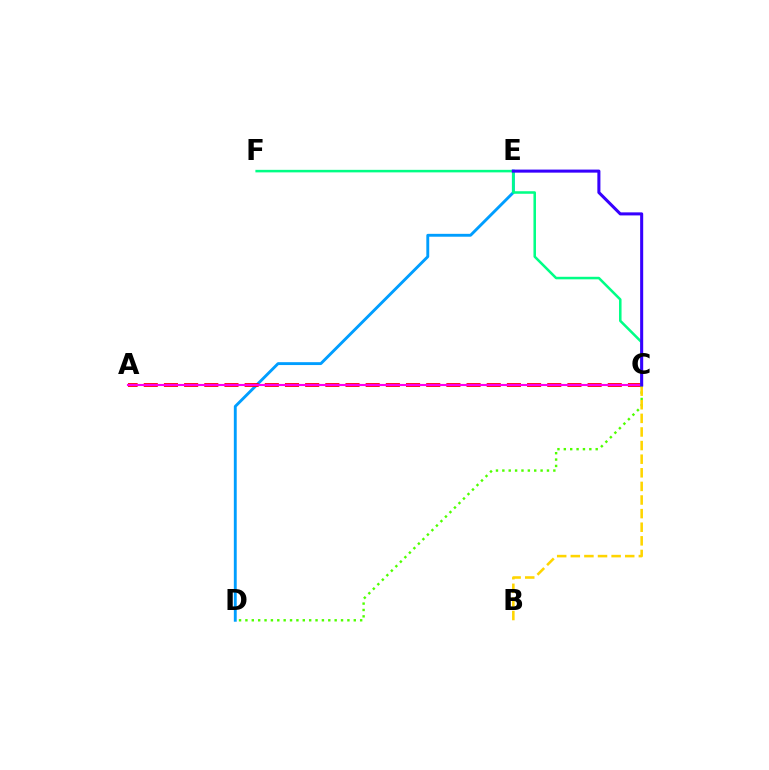{('D', 'E'): [{'color': '#009eff', 'line_style': 'solid', 'thickness': 2.07}], ('A', 'C'): [{'color': '#ff0000', 'line_style': 'dashed', 'thickness': 2.74}, {'color': '#ff00ed', 'line_style': 'solid', 'thickness': 1.52}], ('C', 'D'): [{'color': '#4fff00', 'line_style': 'dotted', 'thickness': 1.73}], ('C', 'F'): [{'color': '#00ff86', 'line_style': 'solid', 'thickness': 1.83}], ('B', 'C'): [{'color': '#ffd500', 'line_style': 'dashed', 'thickness': 1.85}], ('C', 'E'): [{'color': '#3700ff', 'line_style': 'solid', 'thickness': 2.19}]}